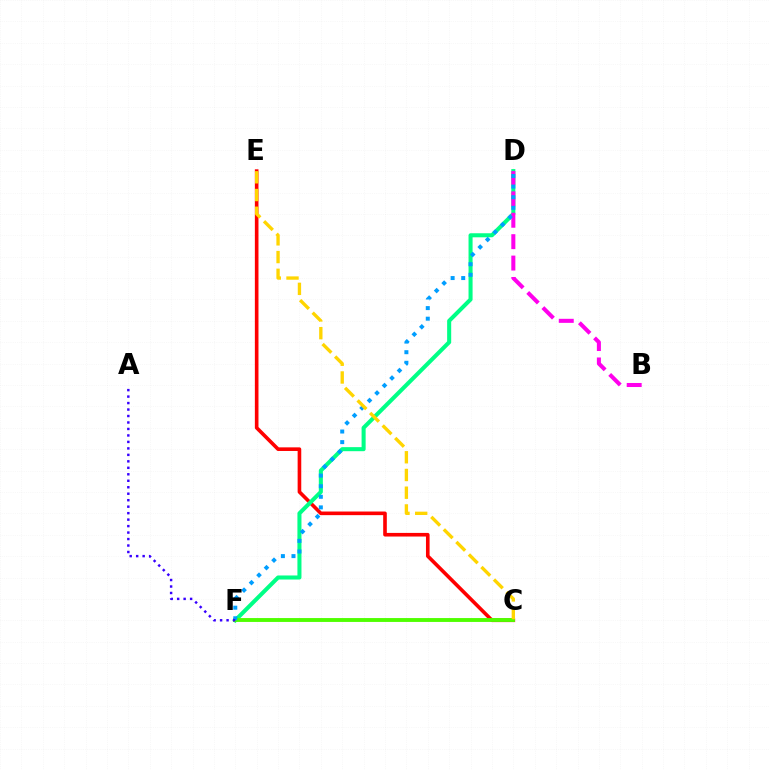{('C', 'E'): [{'color': '#ff0000', 'line_style': 'solid', 'thickness': 2.61}, {'color': '#ffd500', 'line_style': 'dashed', 'thickness': 2.41}], ('D', 'F'): [{'color': '#00ff86', 'line_style': 'solid', 'thickness': 2.92}, {'color': '#009eff', 'line_style': 'dotted', 'thickness': 2.88}], ('B', 'D'): [{'color': '#ff00ed', 'line_style': 'dashed', 'thickness': 2.91}], ('C', 'F'): [{'color': '#4fff00', 'line_style': 'solid', 'thickness': 2.79}], ('A', 'F'): [{'color': '#3700ff', 'line_style': 'dotted', 'thickness': 1.76}]}